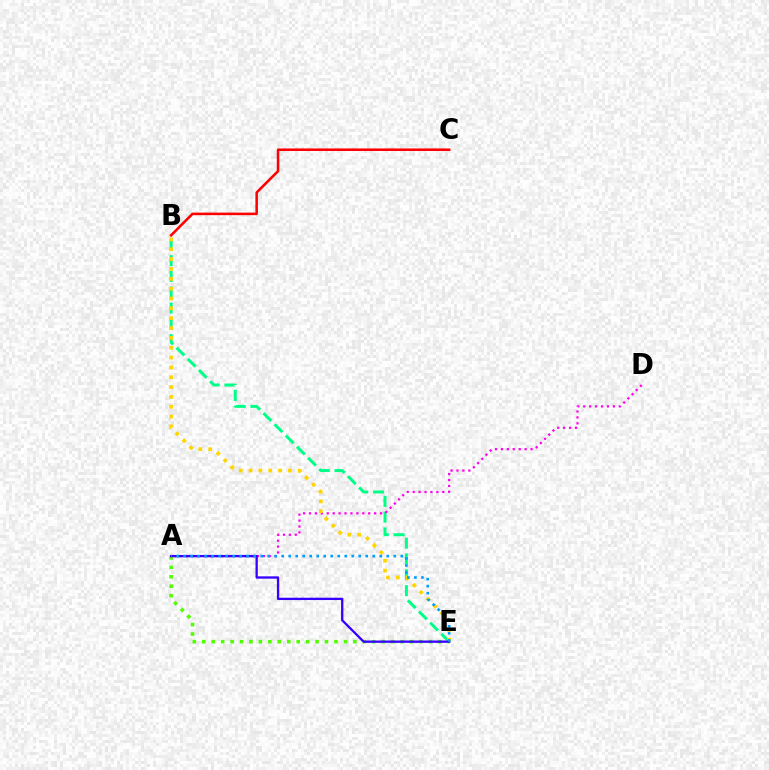{('B', 'E'): [{'color': '#00ff86', 'line_style': 'dashed', 'thickness': 2.15}, {'color': '#ffd500', 'line_style': 'dotted', 'thickness': 2.68}], ('A', 'D'): [{'color': '#ff00ed', 'line_style': 'dotted', 'thickness': 1.61}], ('A', 'E'): [{'color': '#4fff00', 'line_style': 'dotted', 'thickness': 2.57}, {'color': '#3700ff', 'line_style': 'solid', 'thickness': 1.67}, {'color': '#009eff', 'line_style': 'dotted', 'thickness': 1.9}], ('B', 'C'): [{'color': '#ff0000', 'line_style': 'solid', 'thickness': 1.84}]}